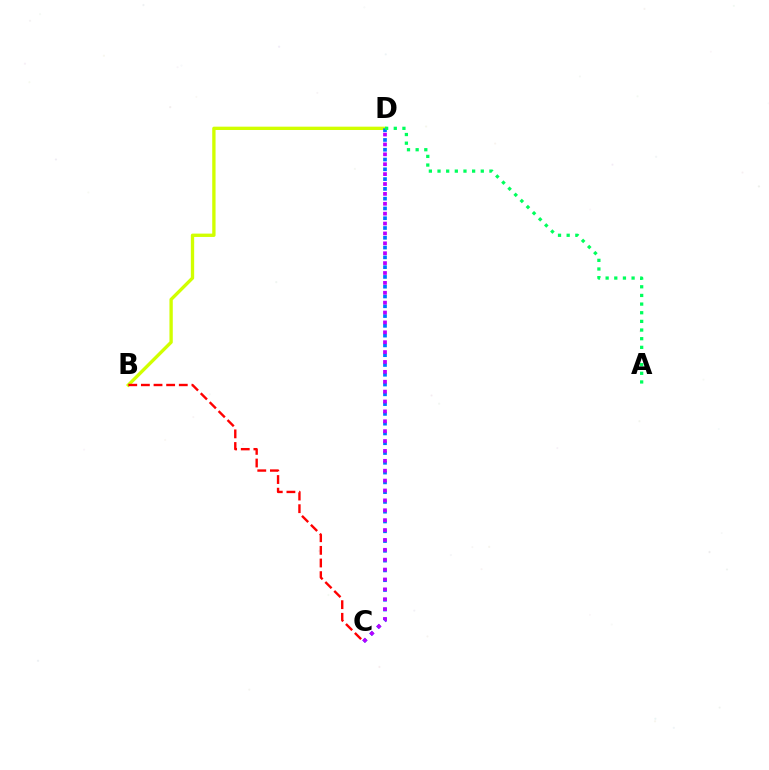{('B', 'D'): [{'color': '#d1ff00', 'line_style': 'solid', 'thickness': 2.4}], ('C', 'D'): [{'color': '#0074ff', 'line_style': 'dotted', 'thickness': 2.66}, {'color': '#b900ff', 'line_style': 'dotted', 'thickness': 2.69}], ('B', 'C'): [{'color': '#ff0000', 'line_style': 'dashed', 'thickness': 1.72}], ('A', 'D'): [{'color': '#00ff5c', 'line_style': 'dotted', 'thickness': 2.35}]}